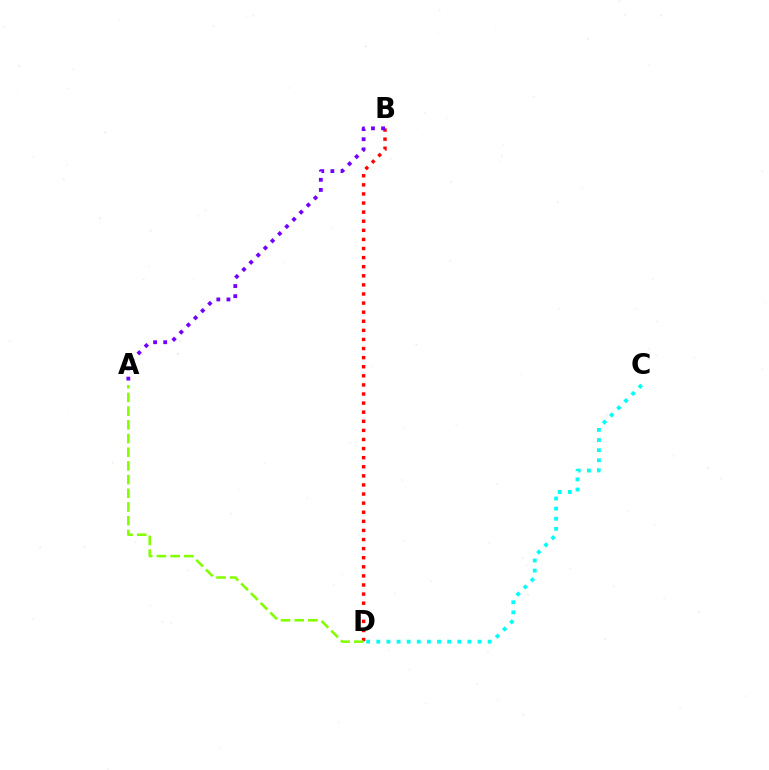{('B', 'D'): [{'color': '#ff0000', 'line_style': 'dotted', 'thickness': 2.47}], ('A', 'B'): [{'color': '#7200ff', 'line_style': 'dotted', 'thickness': 2.75}], ('C', 'D'): [{'color': '#00fff6', 'line_style': 'dotted', 'thickness': 2.75}], ('A', 'D'): [{'color': '#84ff00', 'line_style': 'dashed', 'thickness': 1.86}]}